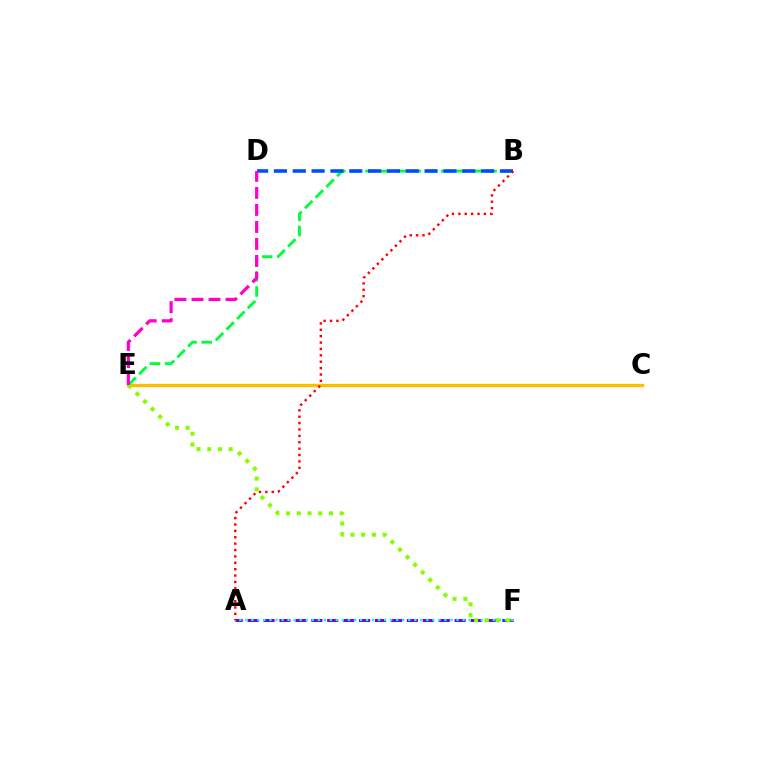{('A', 'F'): [{'color': '#7200ff', 'line_style': 'dashed', 'thickness': 2.16}, {'color': '#00fff6', 'line_style': 'dotted', 'thickness': 1.64}], ('C', 'E'): [{'color': '#ffbd00', 'line_style': 'solid', 'thickness': 2.4}], ('B', 'E'): [{'color': '#00ff39', 'line_style': 'dashed', 'thickness': 2.06}], ('B', 'D'): [{'color': '#004bff', 'line_style': 'dashed', 'thickness': 2.56}], ('A', 'B'): [{'color': '#ff0000', 'line_style': 'dotted', 'thickness': 1.73}], ('E', 'F'): [{'color': '#84ff00', 'line_style': 'dotted', 'thickness': 2.91}], ('D', 'E'): [{'color': '#ff00cf', 'line_style': 'dashed', 'thickness': 2.31}]}